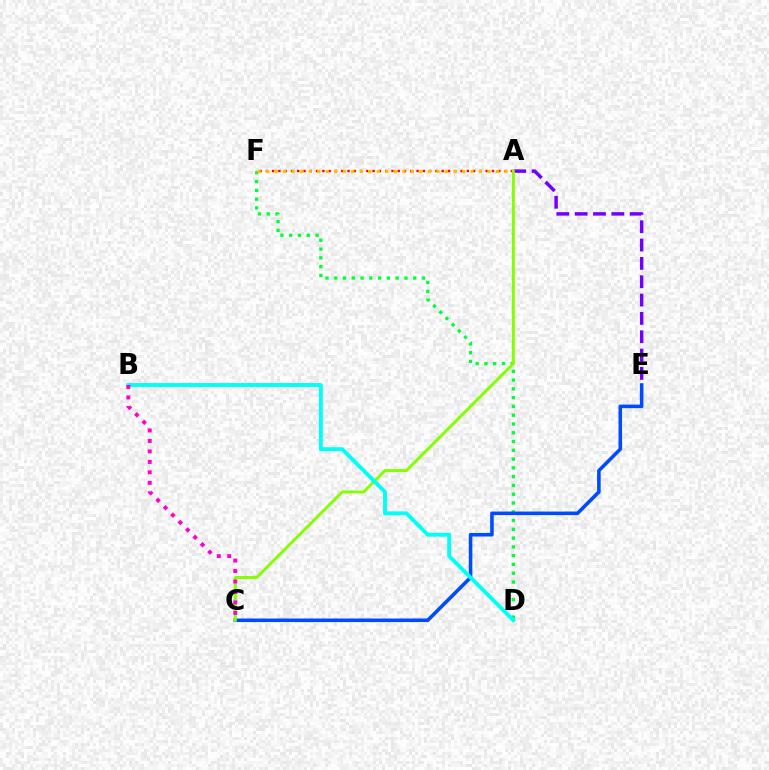{('D', 'F'): [{'color': '#00ff39', 'line_style': 'dotted', 'thickness': 2.39}], ('C', 'E'): [{'color': '#004bff', 'line_style': 'solid', 'thickness': 2.57}], ('A', 'E'): [{'color': '#7200ff', 'line_style': 'dashed', 'thickness': 2.49}], ('A', 'F'): [{'color': '#ff0000', 'line_style': 'dotted', 'thickness': 1.71}, {'color': '#ffbd00', 'line_style': 'dotted', 'thickness': 2.31}], ('A', 'C'): [{'color': '#84ff00', 'line_style': 'solid', 'thickness': 2.13}], ('B', 'D'): [{'color': '#00fff6', 'line_style': 'solid', 'thickness': 2.79}], ('B', 'C'): [{'color': '#ff00cf', 'line_style': 'dotted', 'thickness': 2.85}]}